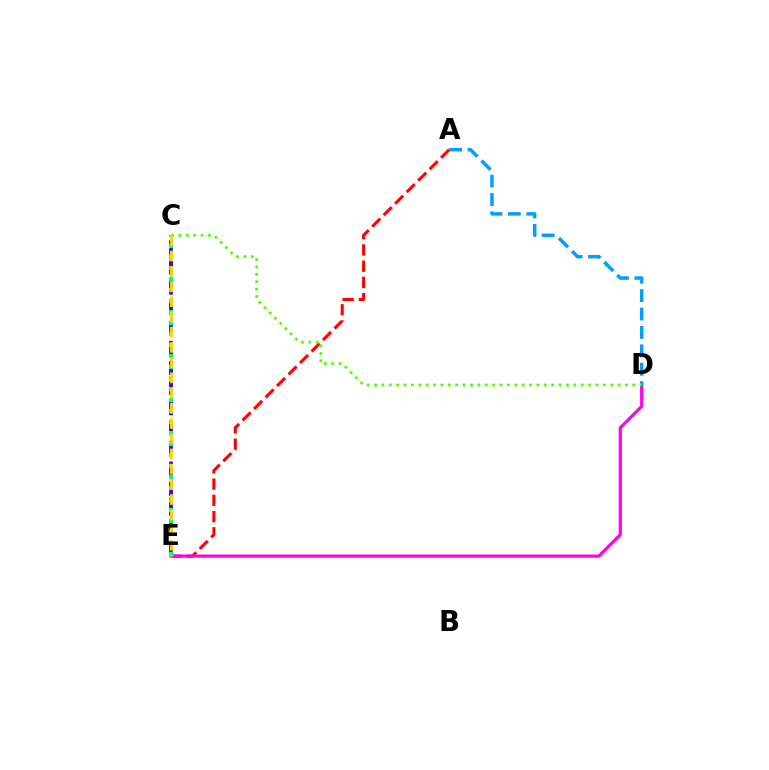{('A', 'E'): [{'color': '#ff0000', 'line_style': 'dashed', 'thickness': 2.21}], ('D', 'E'): [{'color': '#ff00ed', 'line_style': 'solid', 'thickness': 2.29}], ('A', 'D'): [{'color': '#009eff', 'line_style': 'dashed', 'thickness': 2.5}], ('C', 'E'): [{'color': '#3700ff', 'line_style': 'dashed', 'thickness': 2.73}, {'color': '#00ff86', 'line_style': 'dotted', 'thickness': 2.99}, {'color': '#ffd500', 'line_style': 'dashed', 'thickness': 2.07}], ('C', 'D'): [{'color': '#4fff00', 'line_style': 'dotted', 'thickness': 2.01}]}